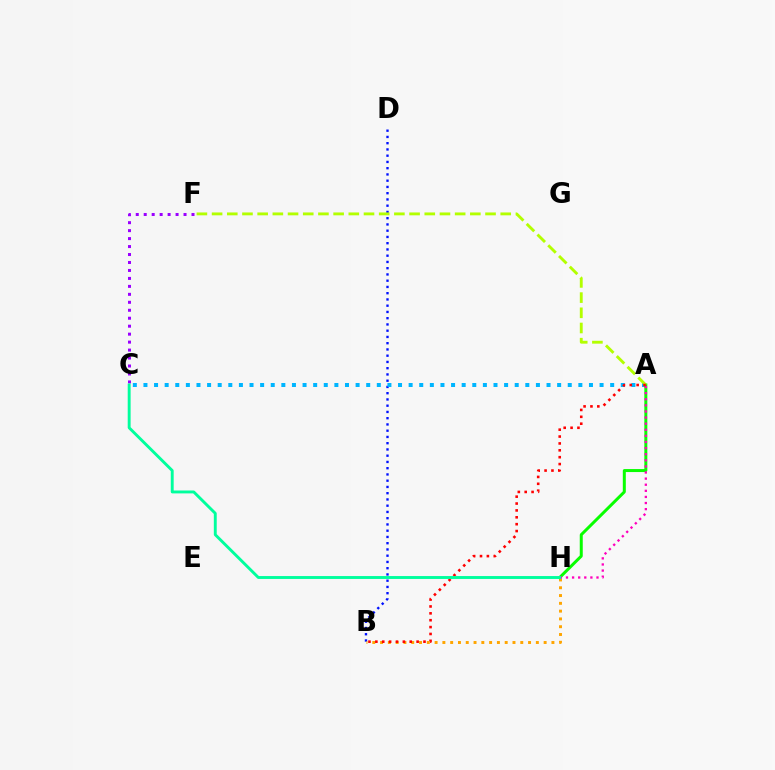{('B', 'D'): [{'color': '#0010ff', 'line_style': 'dotted', 'thickness': 1.7}], ('A', 'C'): [{'color': '#00b5ff', 'line_style': 'dotted', 'thickness': 2.88}], ('B', 'H'): [{'color': '#ffa500', 'line_style': 'dotted', 'thickness': 2.12}], ('A', 'H'): [{'color': '#08ff00', 'line_style': 'solid', 'thickness': 2.16}, {'color': '#ff00bd', 'line_style': 'dotted', 'thickness': 1.66}], ('C', 'F'): [{'color': '#9b00ff', 'line_style': 'dotted', 'thickness': 2.16}], ('A', 'F'): [{'color': '#b3ff00', 'line_style': 'dashed', 'thickness': 2.06}], ('A', 'B'): [{'color': '#ff0000', 'line_style': 'dotted', 'thickness': 1.87}], ('C', 'H'): [{'color': '#00ff9d', 'line_style': 'solid', 'thickness': 2.09}]}